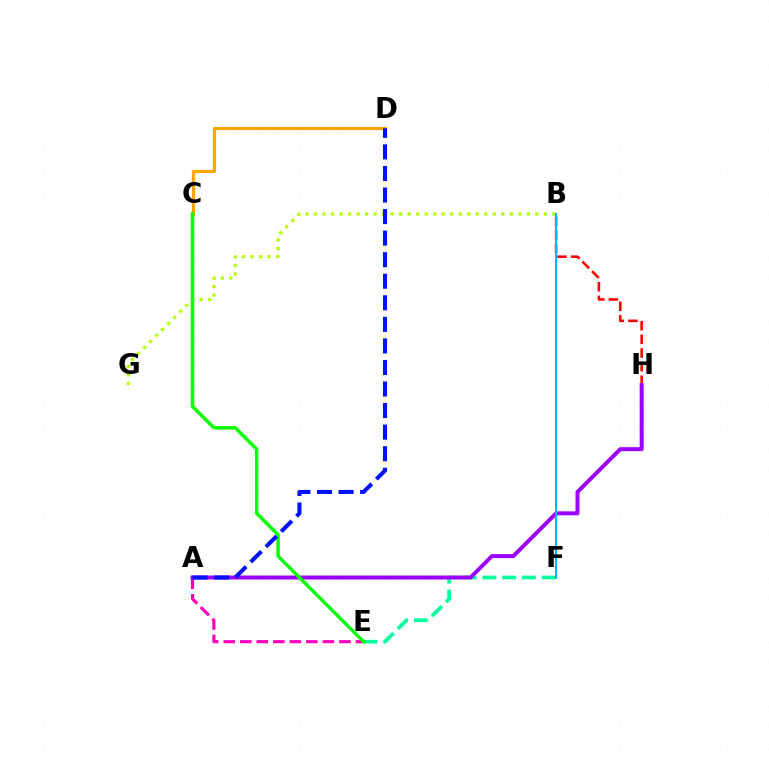{('E', 'F'): [{'color': '#00ff9d', 'line_style': 'dashed', 'thickness': 2.68}], ('A', 'E'): [{'color': '#ff00bd', 'line_style': 'dashed', 'thickness': 2.24}], ('B', 'G'): [{'color': '#b3ff00', 'line_style': 'dotted', 'thickness': 2.31}], ('B', 'H'): [{'color': '#ff0000', 'line_style': 'dashed', 'thickness': 1.85}], ('C', 'D'): [{'color': '#ffa500', 'line_style': 'solid', 'thickness': 2.3}], ('A', 'H'): [{'color': '#9b00ff', 'line_style': 'solid', 'thickness': 2.86}], ('C', 'E'): [{'color': '#08ff00', 'line_style': 'solid', 'thickness': 2.47}], ('A', 'D'): [{'color': '#0010ff', 'line_style': 'dashed', 'thickness': 2.93}], ('B', 'F'): [{'color': '#00b5ff', 'line_style': 'solid', 'thickness': 1.5}]}